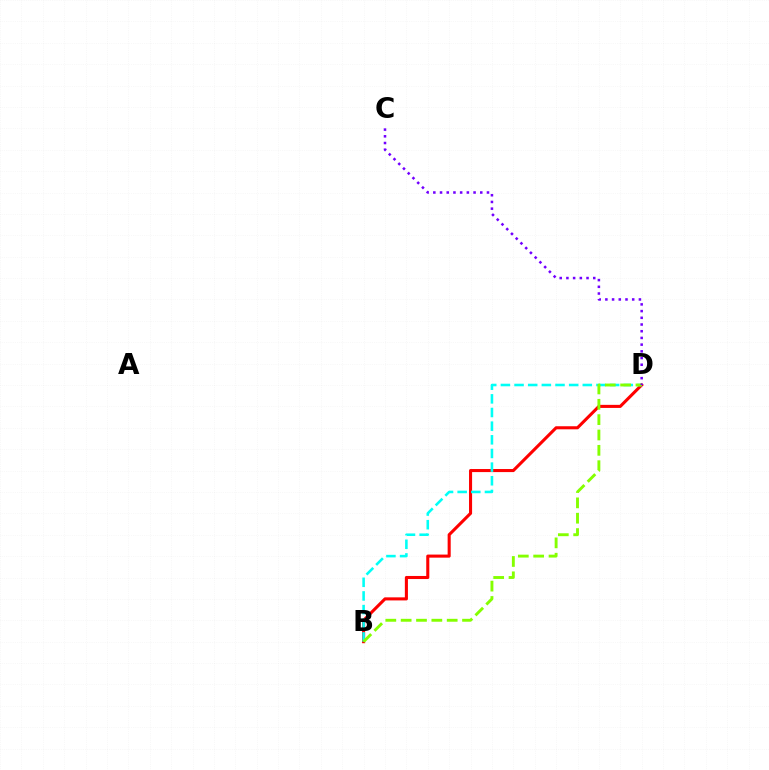{('B', 'D'): [{'color': '#ff0000', 'line_style': 'solid', 'thickness': 2.21}, {'color': '#00fff6', 'line_style': 'dashed', 'thickness': 1.85}, {'color': '#84ff00', 'line_style': 'dashed', 'thickness': 2.08}], ('C', 'D'): [{'color': '#7200ff', 'line_style': 'dotted', 'thickness': 1.82}]}